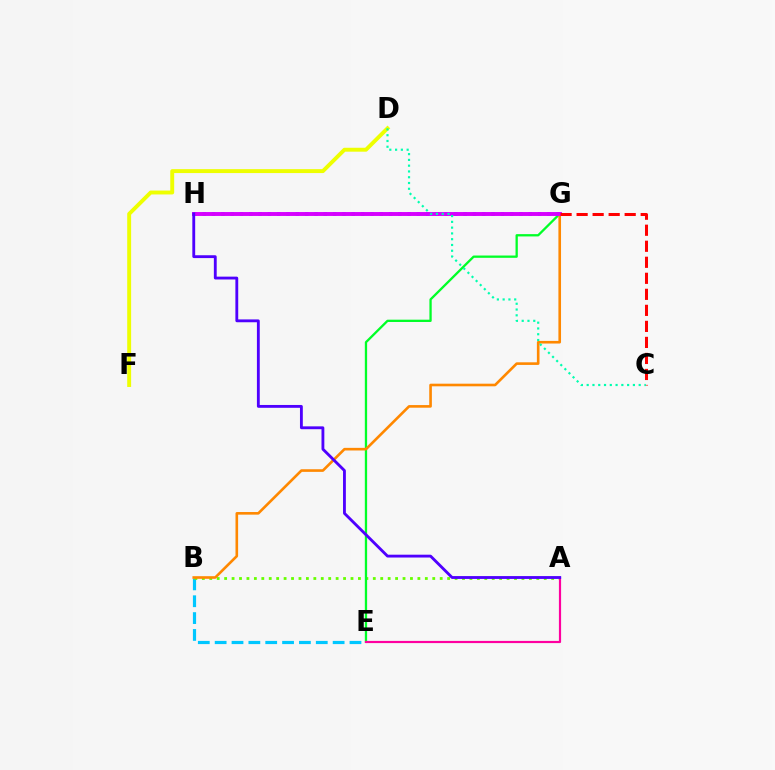{('B', 'E'): [{'color': '#00c7ff', 'line_style': 'dashed', 'thickness': 2.29}], ('A', 'B'): [{'color': '#66ff00', 'line_style': 'dotted', 'thickness': 2.02}], ('E', 'G'): [{'color': '#00ff27', 'line_style': 'solid', 'thickness': 1.65}], ('G', 'H'): [{'color': '#003fff', 'line_style': 'dotted', 'thickness': 2.53}, {'color': '#d600ff', 'line_style': 'solid', 'thickness': 2.82}], ('D', 'F'): [{'color': '#eeff00', 'line_style': 'solid', 'thickness': 2.82}], ('B', 'G'): [{'color': '#ff8800', 'line_style': 'solid', 'thickness': 1.89}], ('C', 'G'): [{'color': '#ff0000', 'line_style': 'dashed', 'thickness': 2.18}], ('A', 'E'): [{'color': '#ff00a0', 'line_style': 'solid', 'thickness': 1.57}], ('C', 'D'): [{'color': '#00ffaf', 'line_style': 'dotted', 'thickness': 1.57}], ('A', 'H'): [{'color': '#4f00ff', 'line_style': 'solid', 'thickness': 2.05}]}